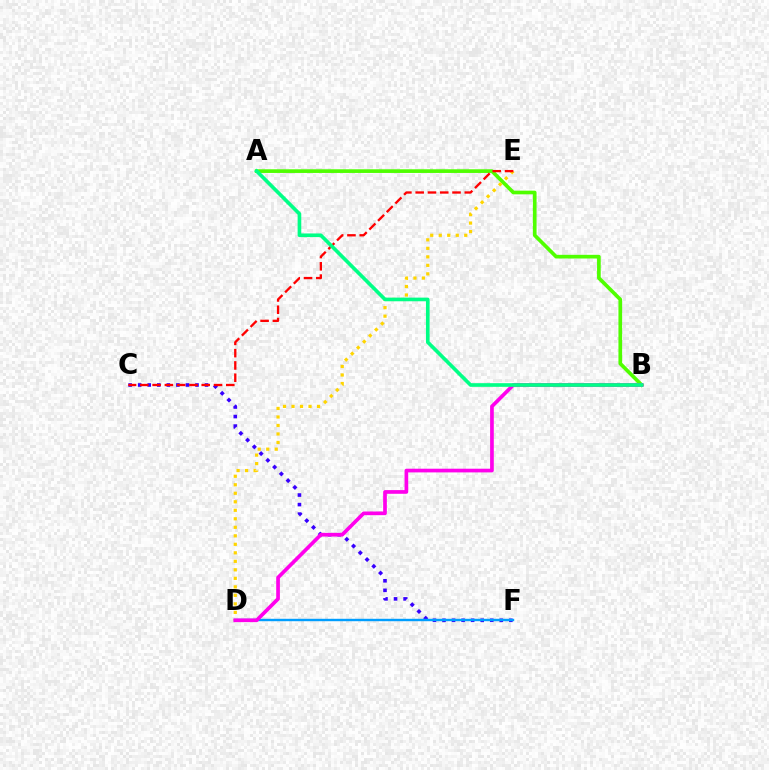{('C', 'F'): [{'color': '#3700ff', 'line_style': 'dotted', 'thickness': 2.6}], ('A', 'B'): [{'color': '#4fff00', 'line_style': 'solid', 'thickness': 2.65}, {'color': '#00ff86', 'line_style': 'solid', 'thickness': 2.63}], ('D', 'F'): [{'color': '#009eff', 'line_style': 'solid', 'thickness': 1.74}], ('D', 'E'): [{'color': '#ffd500', 'line_style': 'dotted', 'thickness': 2.31}], ('C', 'E'): [{'color': '#ff0000', 'line_style': 'dashed', 'thickness': 1.67}], ('B', 'D'): [{'color': '#ff00ed', 'line_style': 'solid', 'thickness': 2.65}]}